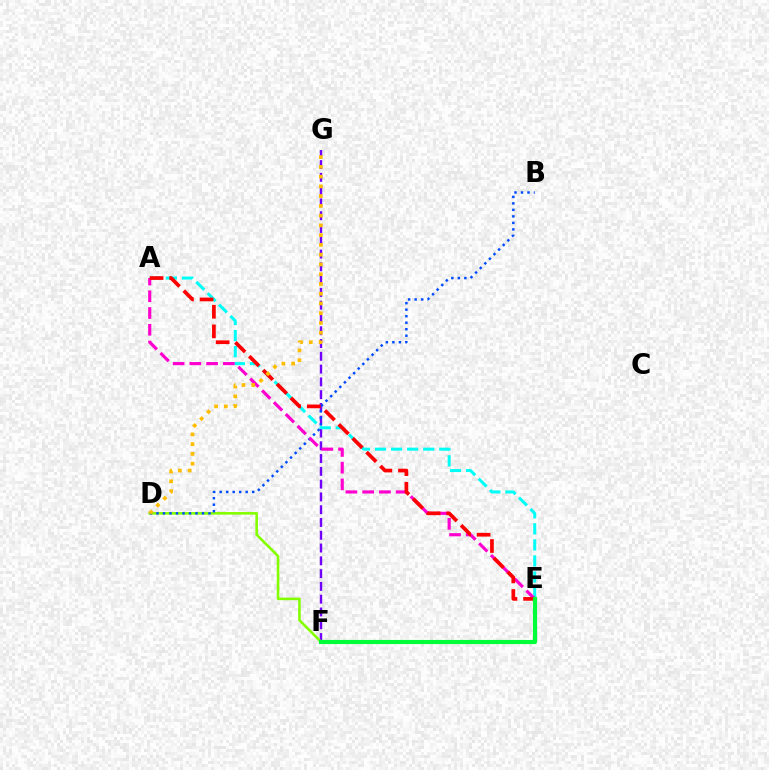{('F', 'G'): [{'color': '#7200ff', 'line_style': 'dashed', 'thickness': 1.74}], ('D', 'F'): [{'color': '#84ff00', 'line_style': 'solid', 'thickness': 1.87}], ('B', 'D'): [{'color': '#004bff', 'line_style': 'dotted', 'thickness': 1.77}], ('A', 'E'): [{'color': '#00fff6', 'line_style': 'dashed', 'thickness': 2.18}, {'color': '#ff00cf', 'line_style': 'dashed', 'thickness': 2.27}, {'color': '#ff0000', 'line_style': 'dashed', 'thickness': 2.67}], ('E', 'F'): [{'color': '#00ff39', 'line_style': 'solid', 'thickness': 2.97}], ('D', 'G'): [{'color': '#ffbd00', 'line_style': 'dotted', 'thickness': 2.65}]}